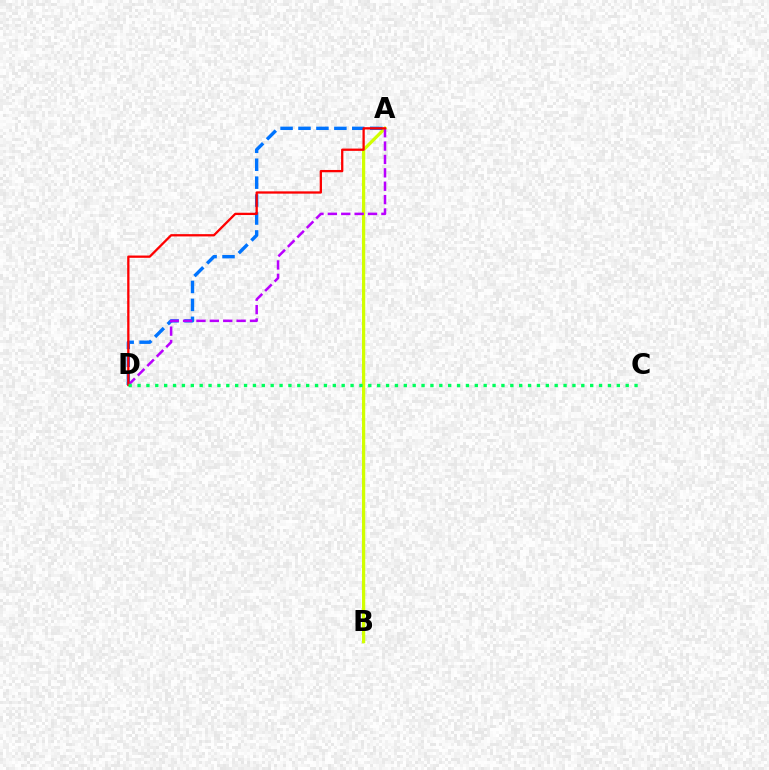{('A', 'B'): [{'color': '#d1ff00', 'line_style': 'solid', 'thickness': 2.33}], ('A', 'D'): [{'color': '#0074ff', 'line_style': 'dashed', 'thickness': 2.44}, {'color': '#b900ff', 'line_style': 'dashed', 'thickness': 1.82}, {'color': '#ff0000', 'line_style': 'solid', 'thickness': 1.65}], ('C', 'D'): [{'color': '#00ff5c', 'line_style': 'dotted', 'thickness': 2.41}]}